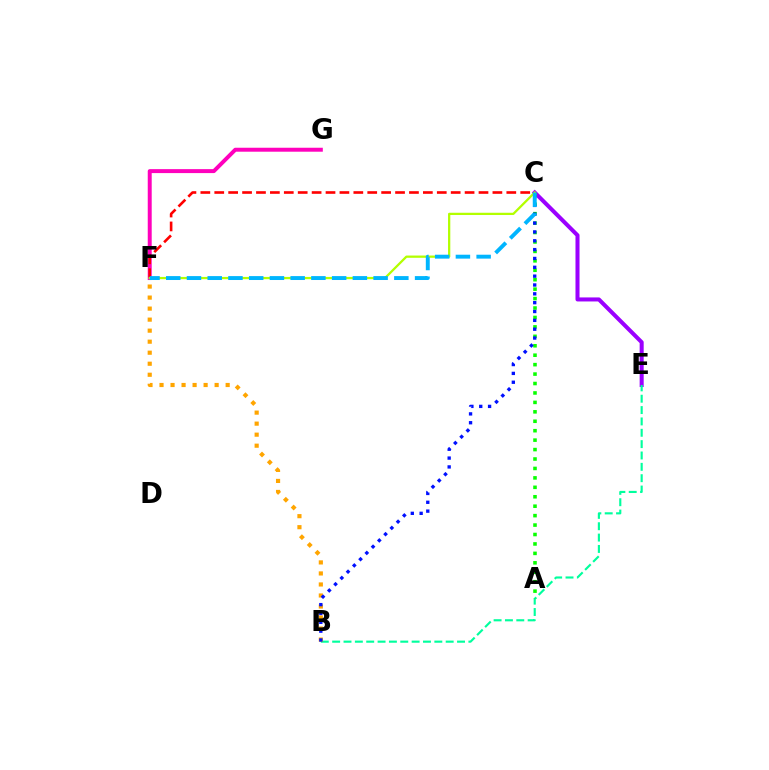{('F', 'G'): [{'color': '#ff00bd', 'line_style': 'solid', 'thickness': 2.85}], ('C', 'E'): [{'color': '#9b00ff', 'line_style': 'solid', 'thickness': 2.9}], ('B', 'E'): [{'color': '#00ff9d', 'line_style': 'dashed', 'thickness': 1.54}], ('C', 'F'): [{'color': '#ff0000', 'line_style': 'dashed', 'thickness': 1.89}, {'color': '#b3ff00', 'line_style': 'solid', 'thickness': 1.63}, {'color': '#00b5ff', 'line_style': 'dashed', 'thickness': 2.82}], ('B', 'F'): [{'color': '#ffa500', 'line_style': 'dotted', 'thickness': 3.0}], ('A', 'C'): [{'color': '#08ff00', 'line_style': 'dotted', 'thickness': 2.56}], ('B', 'C'): [{'color': '#0010ff', 'line_style': 'dotted', 'thickness': 2.4}]}